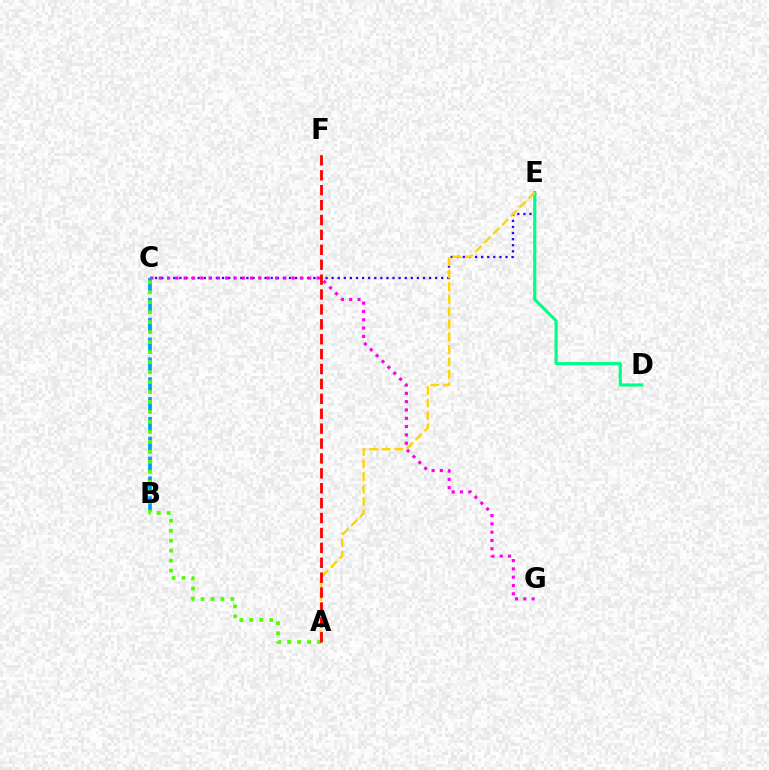{('C', 'E'): [{'color': '#3700ff', 'line_style': 'dotted', 'thickness': 1.65}], ('C', 'G'): [{'color': '#ff00ed', 'line_style': 'dotted', 'thickness': 2.26}], ('D', 'E'): [{'color': '#00ff86', 'line_style': 'solid', 'thickness': 2.25}], ('B', 'C'): [{'color': '#009eff', 'line_style': 'dashed', 'thickness': 2.7}], ('A', 'C'): [{'color': '#4fff00', 'line_style': 'dotted', 'thickness': 2.71}], ('A', 'E'): [{'color': '#ffd500', 'line_style': 'dashed', 'thickness': 1.7}], ('A', 'F'): [{'color': '#ff0000', 'line_style': 'dashed', 'thickness': 2.02}]}